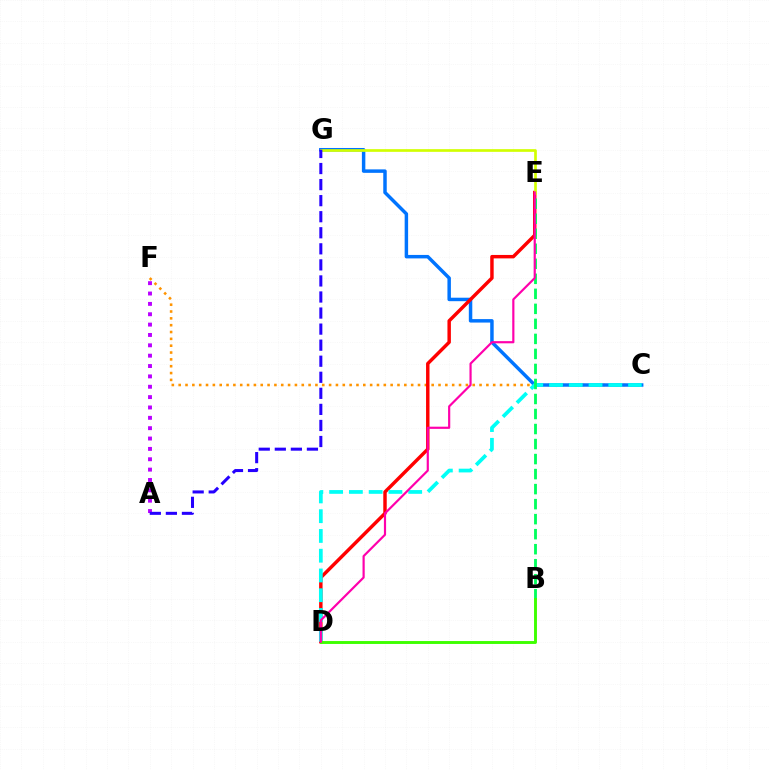{('C', 'F'): [{'color': '#ff9400', 'line_style': 'dotted', 'thickness': 1.86}], ('C', 'G'): [{'color': '#0074ff', 'line_style': 'solid', 'thickness': 2.5}], ('D', 'E'): [{'color': '#ff0000', 'line_style': 'solid', 'thickness': 2.48}, {'color': '#ff00ac', 'line_style': 'solid', 'thickness': 1.57}], ('C', 'D'): [{'color': '#00fff6', 'line_style': 'dashed', 'thickness': 2.68}], ('B', 'E'): [{'color': '#00ff5c', 'line_style': 'dashed', 'thickness': 2.04}], ('E', 'G'): [{'color': '#d1ff00', 'line_style': 'solid', 'thickness': 1.93}], ('B', 'D'): [{'color': '#3dff00', 'line_style': 'solid', 'thickness': 2.08}], ('A', 'F'): [{'color': '#b900ff', 'line_style': 'dotted', 'thickness': 2.81}], ('A', 'G'): [{'color': '#2500ff', 'line_style': 'dashed', 'thickness': 2.18}]}